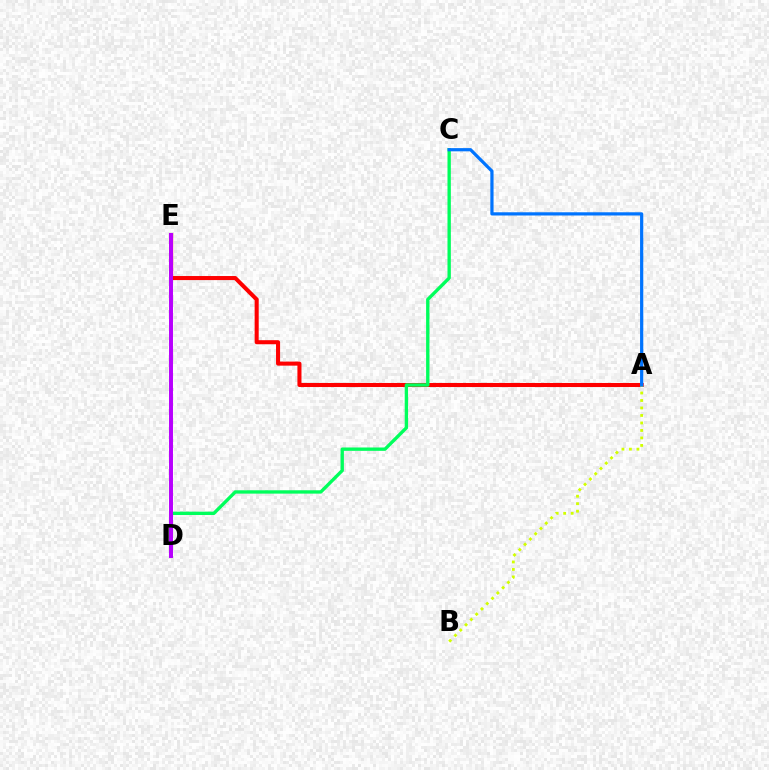{('A', 'E'): [{'color': '#ff0000', 'line_style': 'solid', 'thickness': 2.92}], ('A', 'B'): [{'color': '#d1ff00', 'line_style': 'dotted', 'thickness': 2.04}], ('C', 'D'): [{'color': '#00ff5c', 'line_style': 'solid', 'thickness': 2.42}], ('D', 'E'): [{'color': '#b900ff', 'line_style': 'solid', 'thickness': 2.85}], ('A', 'C'): [{'color': '#0074ff', 'line_style': 'solid', 'thickness': 2.31}]}